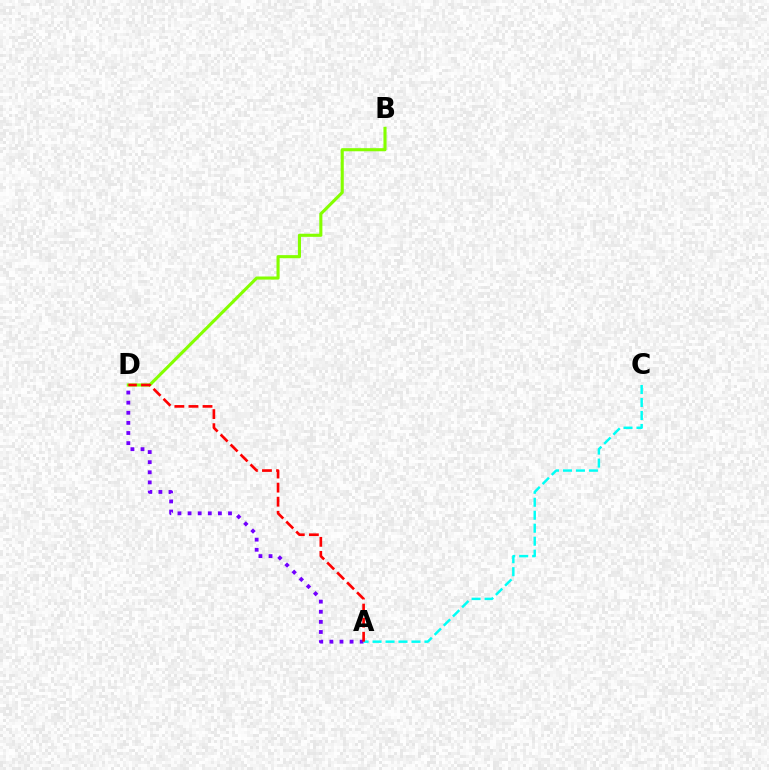{('B', 'D'): [{'color': '#84ff00', 'line_style': 'solid', 'thickness': 2.23}], ('A', 'D'): [{'color': '#7200ff', 'line_style': 'dotted', 'thickness': 2.75}, {'color': '#ff0000', 'line_style': 'dashed', 'thickness': 1.91}], ('A', 'C'): [{'color': '#00fff6', 'line_style': 'dashed', 'thickness': 1.76}]}